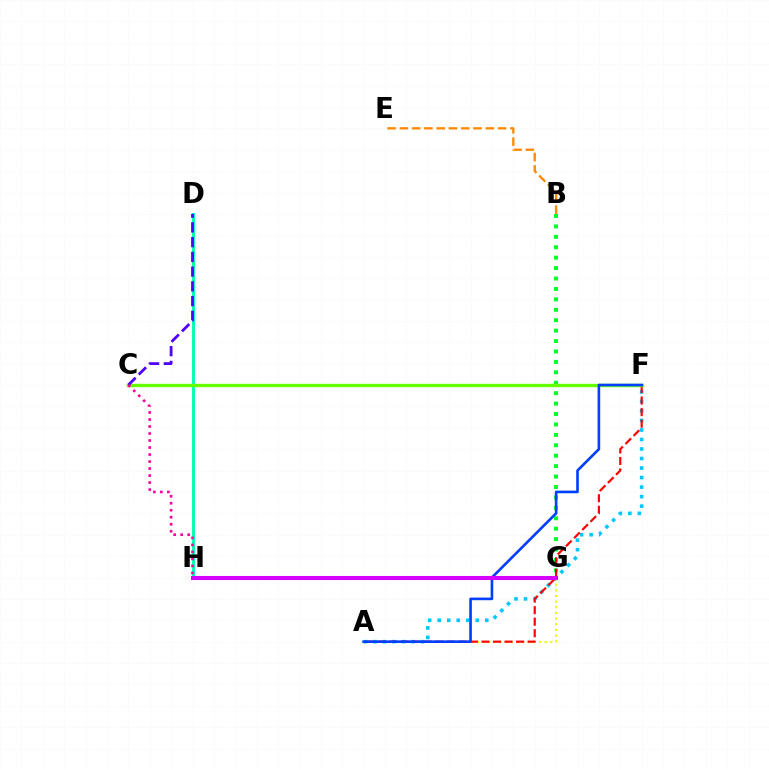{('D', 'H'): [{'color': '#00ffaf', 'line_style': 'solid', 'thickness': 2.09}], ('B', 'G'): [{'color': '#00ff27', 'line_style': 'dotted', 'thickness': 2.83}], ('A', 'G'): [{'color': '#eeff00', 'line_style': 'dotted', 'thickness': 1.53}], ('A', 'F'): [{'color': '#00c7ff', 'line_style': 'dotted', 'thickness': 2.59}, {'color': '#ff0000', 'line_style': 'dashed', 'thickness': 1.57}, {'color': '#003fff', 'line_style': 'solid', 'thickness': 1.89}], ('C', 'F'): [{'color': '#66ff00', 'line_style': 'solid', 'thickness': 2.43}], ('C', 'D'): [{'color': '#4f00ff', 'line_style': 'dashed', 'thickness': 2.0}], ('C', 'H'): [{'color': '#ff00a0', 'line_style': 'dotted', 'thickness': 1.9}], ('G', 'H'): [{'color': '#d600ff', 'line_style': 'solid', 'thickness': 2.94}], ('B', 'E'): [{'color': '#ff8800', 'line_style': 'dashed', 'thickness': 1.67}]}